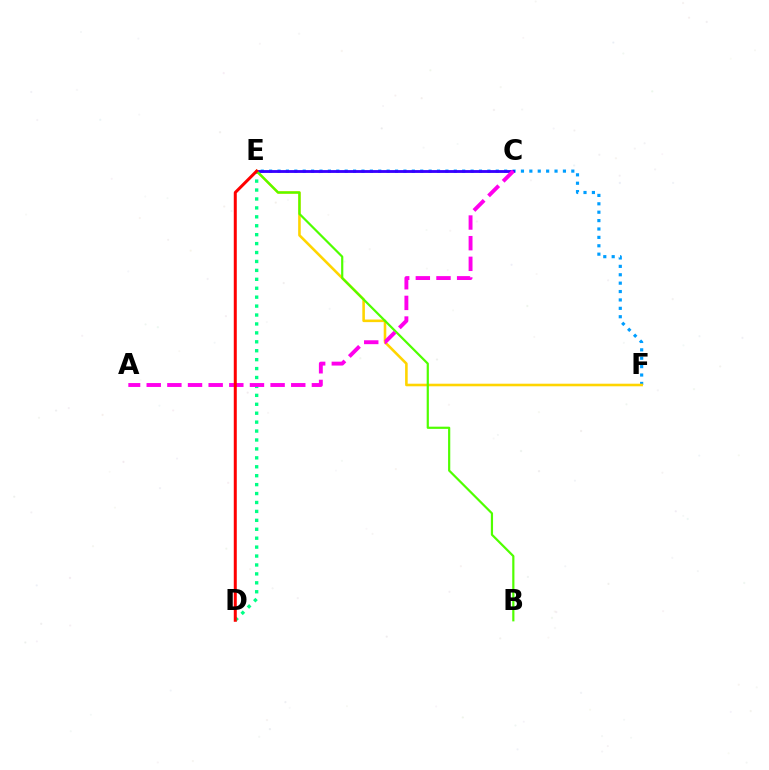{('E', 'F'): [{'color': '#009eff', 'line_style': 'dotted', 'thickness': 2.28}, {'color': '#ffd500', 'line_style': 'solid', 'thickness': 1.86}], ('D', 'E'): [{'color': '#00ff86', 'line_style': 'dotted', 'thickness': 2.43}, {'color': '#ff0000', 'line_style': 'solid', 'thickness': 2.16}], ('C', 'E'): [{'color': '#3700ff', 'line_style': 'solid', 'thickness': 2.04}], ('B', 'E'): [{'color': '#4fff00', 'line_style': 'solid', 'thickness': 1.58}], ('A', 'C'): [{'color': '#ff00ed', 'line_style': 'dashed', 'thickness': 2.8}]}